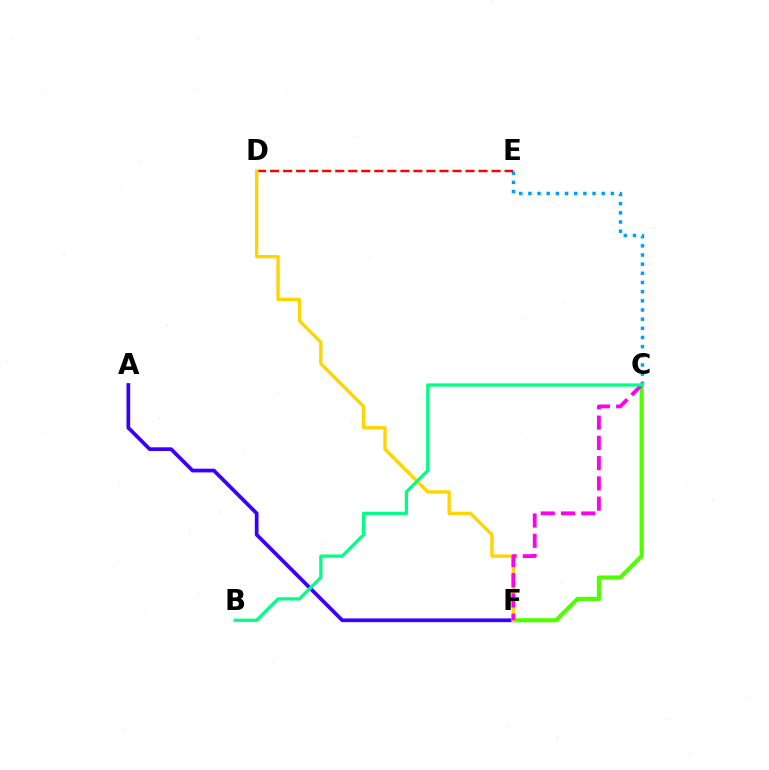{('C', 'E'): [{'color': '#009eff', 'line_style': 'dotted', 'thickness': 2.49}], ('A', 'F'): [{'color': '#3700ff', 'line_style': 'solid', 'thickness': 2.68}], ('C', 'F'): [{'color': '#4fff00', 'line_style': 'solid', 'thickness': 2.98}, {'color': '#ff00ed', 'line_style': 'dashed', 'thickness': 2.75}], ('D', 'E'): [{'color': '#ff0000', 'line_style': 'dashed', 'thickness': 1.77}], ('D', 'F'): [{'color': '#ffd500', 'line_style': 'solid', 'thickness': 2.4}], ('B', 'C'): [{'color': '#00ff86', 'line_style': 'solid', 'thickness': 2.34}]}